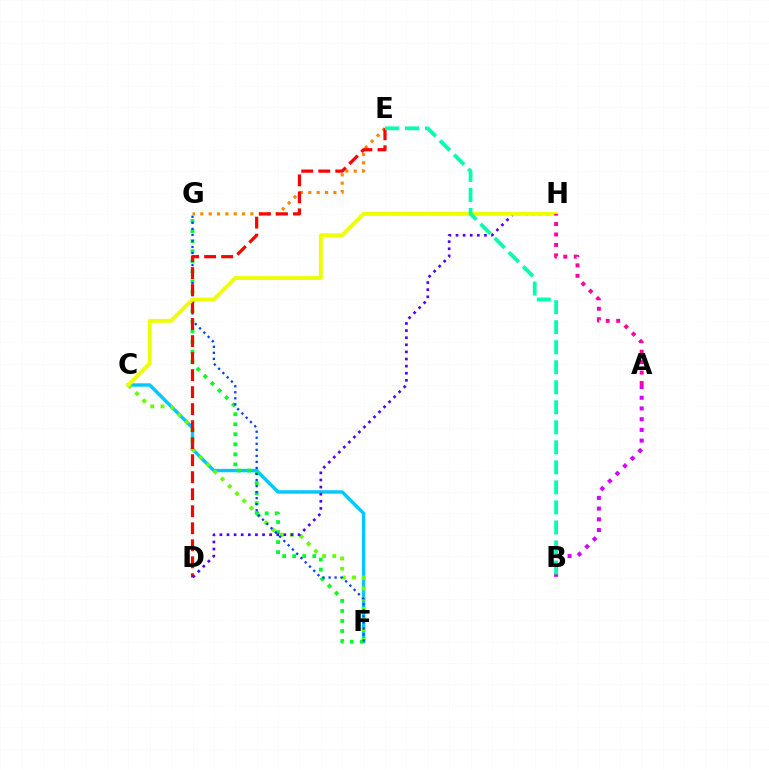{('C', 'F'): [{'color': '#00c7ff', 'line_style': 'solid', 'thickness': 2.45}, {'color': '#66ff00', 'line_style': 'dotted', 'thickness': 2.79}], ('F', 'G'): [{'color': '#00ff27', 'line_style': 'dotted', 'thickness': 2.73}, {'color': '#003fff', 'line_style': 'dotted', 'thickness': 1.64}], ('E', 'G'): [{'color': '#ff8800', 'line_style': 'dotted', 'thickness': 2.27}], ('D', 'E'): [{'color': '#ff0000', 'line_style': 'dashed', 'thickness': 2.31}], ('D', 'H'): [{'color': '#4f00ff', 'line_style': 'dotted', 'thickness': 1.93}], ('C', 'H'): [{'color': '#eeff00', 'line_style': 'solid', 'thickness': 2.78}], ('A', 'B'): [{'color': '#d600ff', 'line_style': 'dotted', 'thickness': 2.91}], ('A', 'H'): [{'color': '#ff00a0', 'line_style': 'dotted', 'thickness': 2.84}], ('B', 'E'): [{'color': '#00ffaf', 'line_style': 'dashed', 'thickness': 2.72}]}